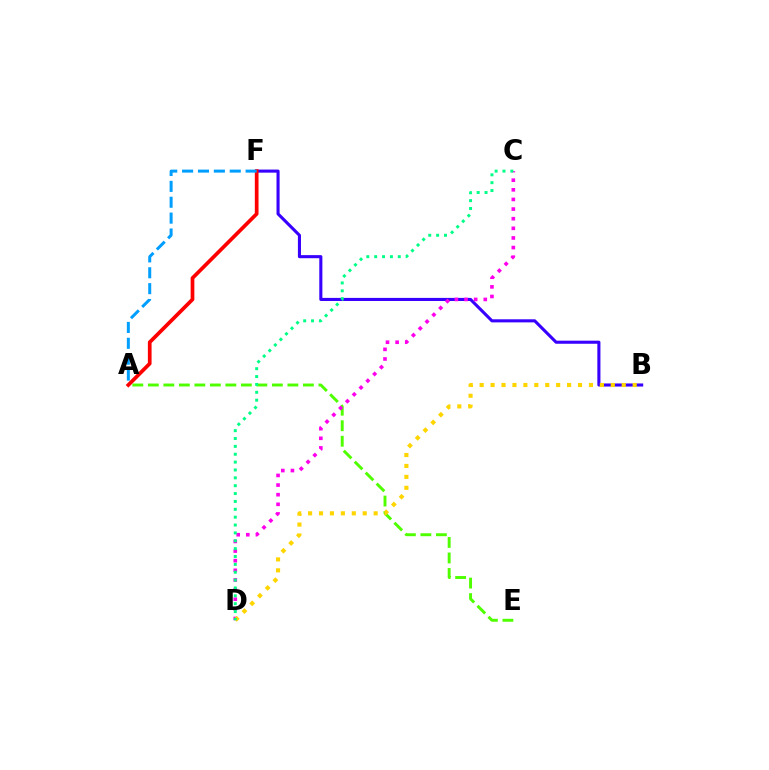{('A', 'E'): [{'color': '#4fff00', 'line_style': 'dashed', 'thickness': 2.11}], ('B', 'F'): [{'color': '#3700ff', 'line_style': 'solid', 'thickness': 2.22}], ('C', 'D'): [{'color': '#ff00ed', 'line_style': 'dotted', 'thickness': 2.62}, {'color': '#00ff86', 'line_style': 'dotted', 'thickness': 2.14}], ('A', 'F'): [{'color': '#ff0000', 'line_style': 'solid', 'thickness': 2.68}, {'color': '#009eff', 'line_style': 'dashed', 'thickness': 2.16}], ('B', 'D'): [{'color': '#ffd500', 'line_style': 'dotted', 'thickness': 2.97}]}